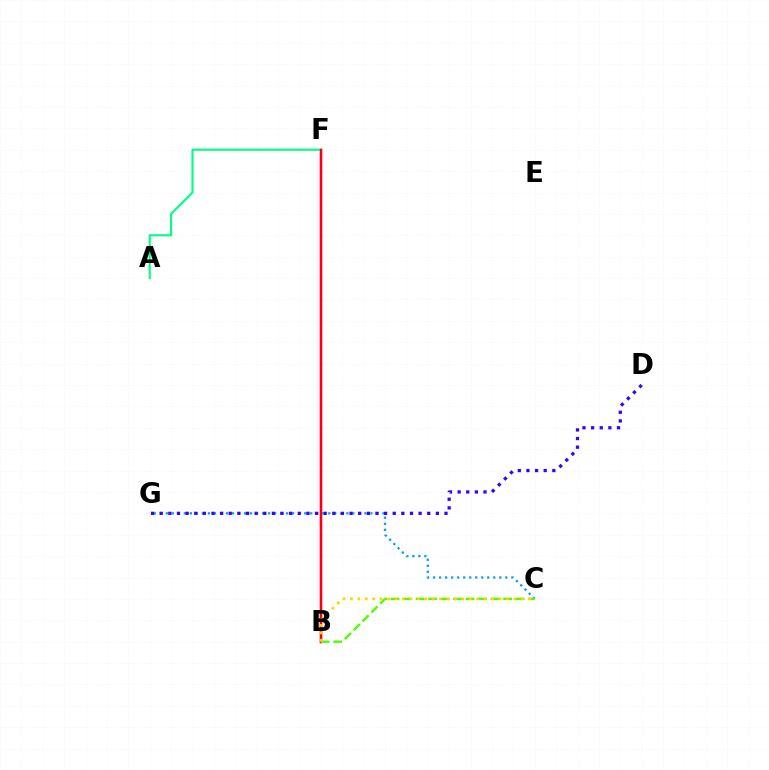{('B', 'F'): [{'color': '#ff00ed', 'line_style': 'solid', 'thickness': 1.79}, {'color': '#ff0000', 'line_style': 'solid', 'thickness': 1.62}], ('A', 'F'): [{'color': '#00ff86', 'line_style': 'solid', 'thickness': 1.54}], ('C', 'G'): [{'color': '#009eff', 'line_style': 'dotted', 'thickness': 1.64}], ('B', 'C'): [{'color': '#4fff00', 'line_style': 'dashed', 'thickness': 1.7}, {'color': '#ffd500', 'line_style': 'dotted', 'thickness': 2.02}], ('D', 'G'): [{'color': '#3700ff', 'line_style': 'dotted', 'thickness': 2.34}]}